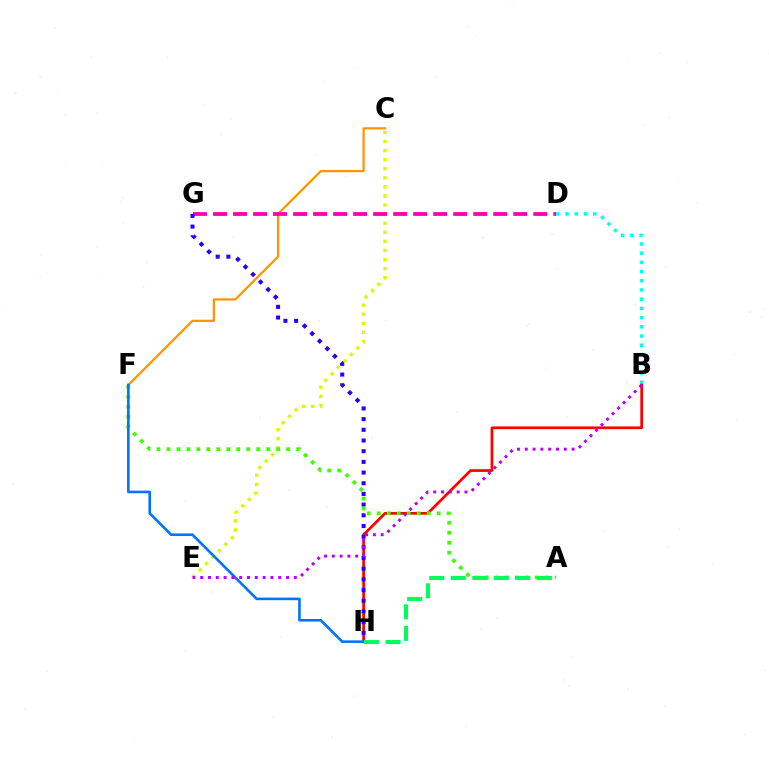{('B', 'D'): [{'color': '#00fff6', 'line_style': 'dotted', 'thickness': 2.5}], ('B', 'H'): [{'color': '#ff0000', 'line_style': 'solid', 'thickness': 1.96}], ('C', 'E'): [{'color': '#d1ff00', 'line_style': 'dotted', 'thickness': 2.47}], ('C', 'F'): [{'color': '#ff9400', 'line_style': 'solid', 'thickness': 1.61}], ('D', 'G'): [{'color': '#ff00ac', 'line_style': 'dashed', 'thickness': 2.72}], ('G', 'H'): [{'color': '#2500ff', 'line_style': 'dotted', 'thickness': 2.9}], ('A', 'F'): [{'color': '#3dff00', 'line_style': 'dotted', 'thickness': 2.71}], ('F', 'H'): [{'color': '#0074ff', 'line_style': 'solid', 'thickness': 1.87}], ('B', 'E'): [{'color': '#b900ff', 'line_style': 'dotted', 'thickness': 2.12}], ('A', 'H'): [{'color': '#00ff5c', 'line_style': 'dashed', 'thickness': 2.93}]}